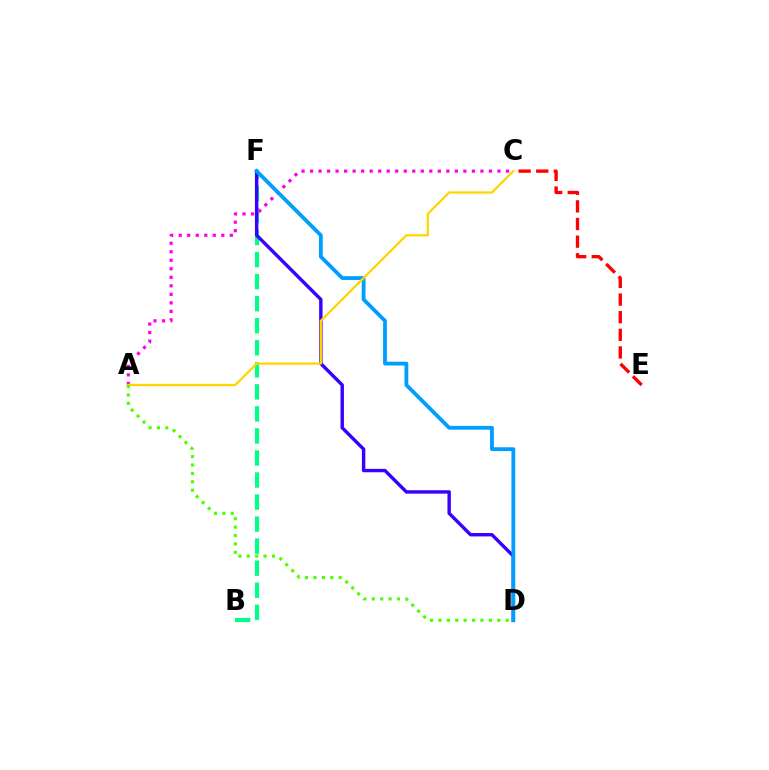{('B', 'F'): [{'color': '#00ff86', 'line_style': 'dashed', 'thickness': 2.99}], ('D', 'F'): [{'color': '#3700ff', 'line_style': 'solid', 'thickness': 2.45}, {'color': '#009eff', 'line_style': 'solid', 'thickness': 2.74}], ('C', 'E'): [{'color': '#ff0000', 'line_style': 'dashed', 'thickness': 2.4}], ('A', 'C'): [{'color': '#ff00ed', 'line_style': 'dotted', 'thickness': 2.32}, {'color': '#ffd500', 'line_style': 'solid', 'thickness': 1.64}], ('A', 'D'): [{'color': '#4fff00', 'line_style': 'dotted', 'thickness': 2.28}]}